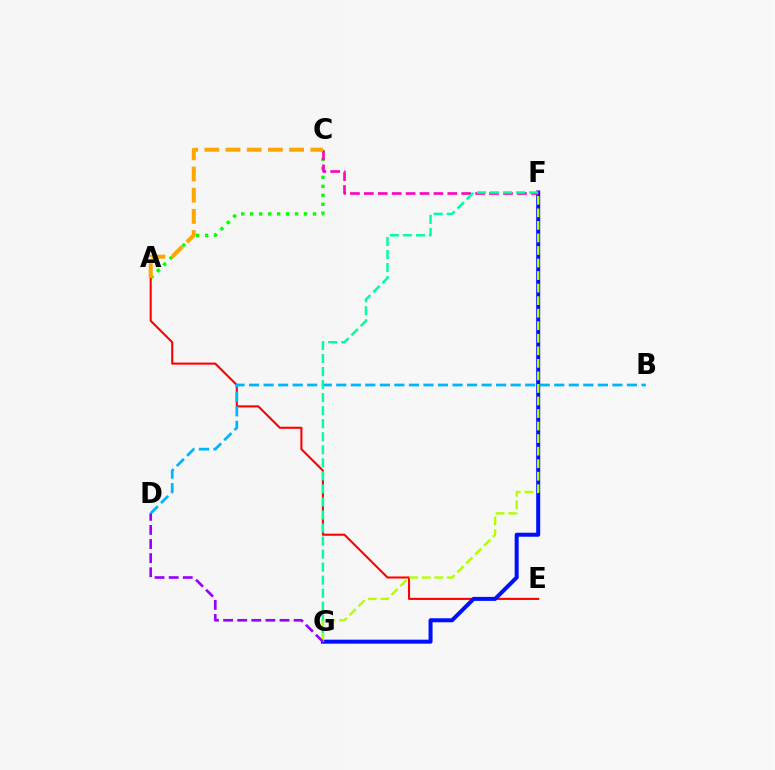{('A', 'C'): [{'color': '#08ff00', 'line_style': 'dotted', 'thickness': 2.44}, {'color': '#ffa500', 'line_style': 'dashed', 'thickness': 2.88}], ('A', 'E'): [{'color': '#ff0000', 'line_style': 'solid', 'thickness': 1.5}], ('F', 'G'): [{'color': '#0010ff', 'line_style': 'solid', 'thickness': 2.88}, {'color': '#00ff9d', 'line_style': 'dashed', 'thickness': 1.77}, {'color': '#b3ff00', 'line_style': 'dashed', 'thickness': 1.7}], ('B', 'D'): [{'color': '#00b5ff', 'line_style': 'dashed', 'thickness': 1.97}], ('C', 'F'): [{'color': '#ff00bd', 'line_style': 'dashed', 'thickness': 1.89}], ('D', 'G'): [{'color': '#9b00ff', 'line_style': 'dashed', 'thickness': 1.92}]}